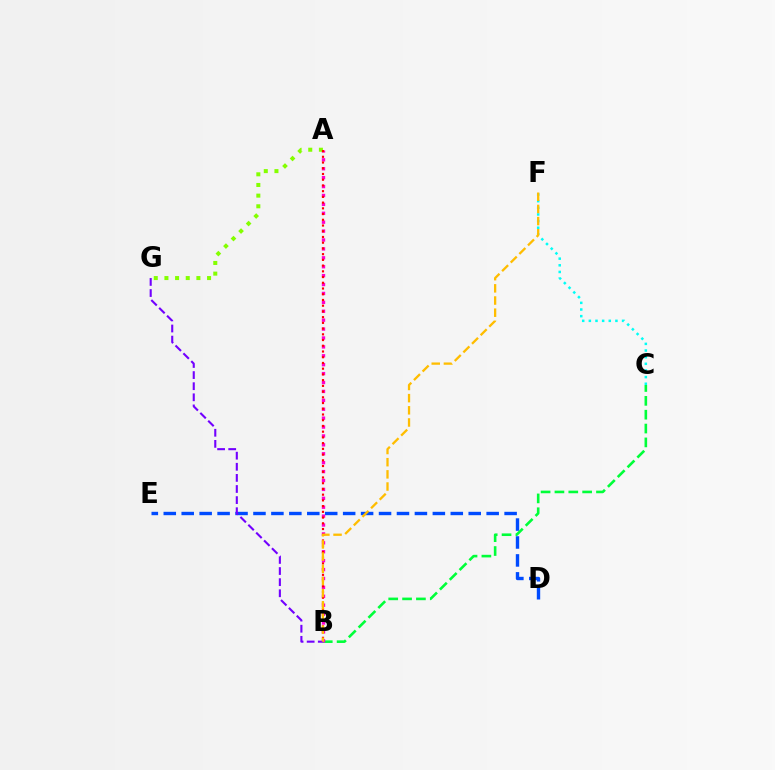{('D', 'E'): [{'color': '#004bff', 'line_style': 'dashed', 'thickness': 2.44}], ('B', 'C'): [{'color': '#00ff39', 'line_style': 'dashed', 'thickness': 1.88}], ('A', 'B'): [{'color': '#ff00cf', 'line_style': 'dotted', 'thickness': 2.42}, {'color': '#ff0000', 'line_style': 'dotted', 'thickness': 1.56}], ('B', 'G'): [{'color': '#7200ff', 'line_style': 'dashed', 'thickness': 1.51}], ('A', 'G'): [{'color': '#84ff00', 'line_style': 'dotted', 'thickness': 2.9}], ('C', 'F'): [{'color': '#00fff6', 'line_style': 'dotted', 'thickness': 1.81}], ('B', 'F'): [{'color': '#ffbd00', 'line_style': 'dashed', 'thickness': 1.65}]}